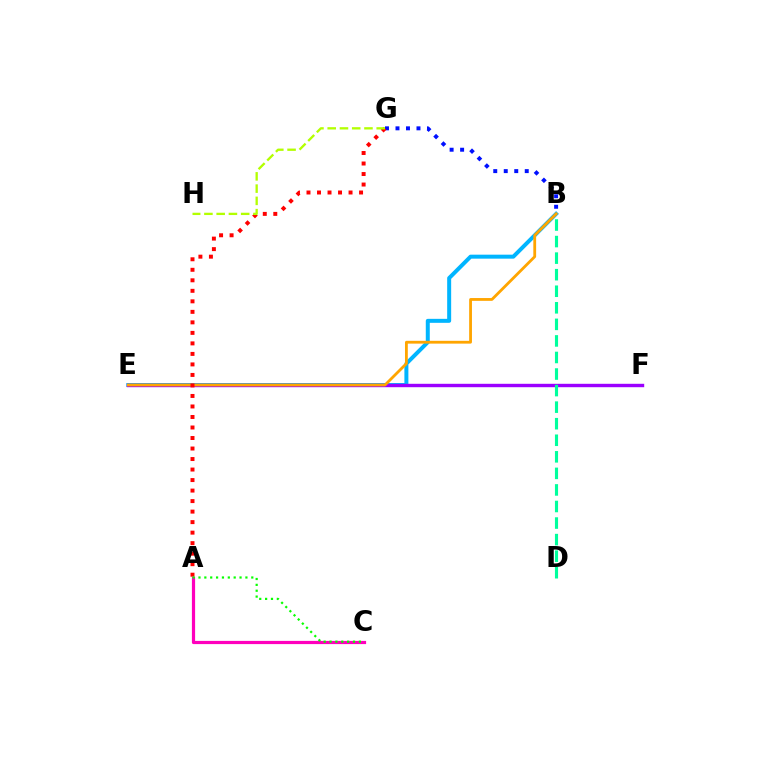{('B', 'E'): [{'color': '#00b5ff', 'line_style': 'solid', 'thickness': 2.87}, {'color': '#ffa500', 'line_style': 'solid', 'thickness': 2.02}], ('E', 'F'): [{'color': '#9b00ff', 'line_style': 'solid', 'thickness': 2.45}], ('A', 'C'): [{'color': '#ff00bd', 'line_style': 'solid', 'thickness': 2.31}, {'color': '#08ff00', 'line_style': 'dotted', 'thickness': 1.59}], ('B', 'G'): [{'color': '#0010ff', 'line_style': 'dotted', 'thickness': 2.85}], ('A', 'G'): [{'color': '#ff0000', 'line_style': 'dotted', 'thickness': 2.86}], ('G', 'H'): [{'color': '#b3ff00', 'line_style': 'dashed', 'thickness': 1.66}], ('B', 'D'): [{'color': '#00ff9d', 'line_style': 'dashed', 'thickness': 2.25}]}